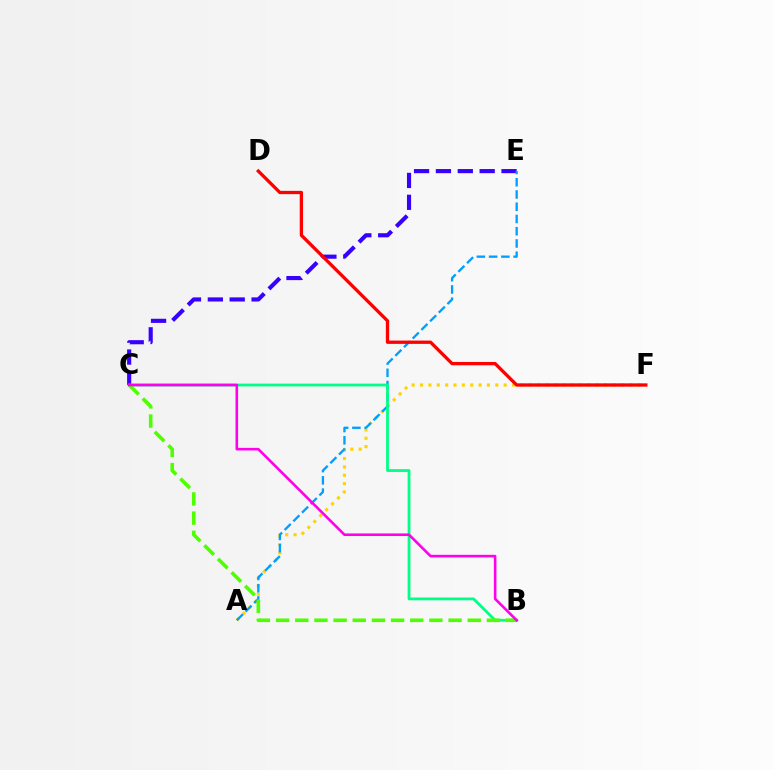{('A', 'F'): [{'color': '#ffd500', 'line_style': 'dotted', 'thickness': 2.27}], ('C', 'E'): [{'color': '#3700ff', 'line_style': 'dashed', 'thickness': 2.97}], ('A', 'E'): [{'color': '#009eff', 'line_style': 'dashed', 'thickness': 1.66}], ('B', 'C'): [{'color': '#00ff86', 'line_style': 'solid', 'thickness': 2.0}, {'color': '#4fff00', 'line_style': 'dashed', 'thickness': 2.6}, {'color': '#ff00ed', 'line_style': 'solid', 'thickness': 1.87}], ('D', 'F'): [{'color': '#ff0000', 'line_style': 'solid', 'thickness': 2.38}]}